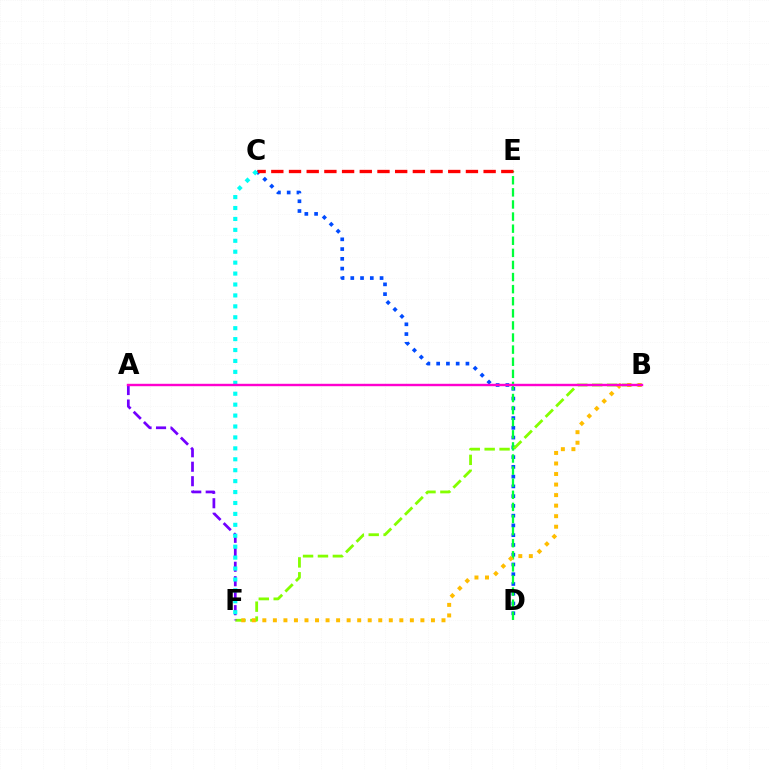{('C', 'D'): [{'color': '#004bff', 'line_style': 'dotted', 'thickness': 2.65}], ('D', 'E'): [{'color': '#00ff39', 'line_style': 'dashed', 'thickness': 1.64}], ('B', 'F'): [{'color': '#84ff00', 'line_style': 'dashed', 'thickness': 2.02}, {'color': '#ffbd00', 'line_style': 'dotted', 'thickness': 2.86}], ('A', 'F'): [{'color': '#7200ff', 'line_style': 'dashed', 'thickness': 1.97}], ('C', 'E'): [{'color': '#ff0000', 'line_style': 'dashed', 'thickness': 2.4}], ('C', 'F'): [{'color': '#00fff6', 'line_style': 'dotted', 'thickness': 2.97}], ('A', 'B'): [{'color': '#ff00cf', 'line_style': 'solid', 'thickness': 1.74}]}